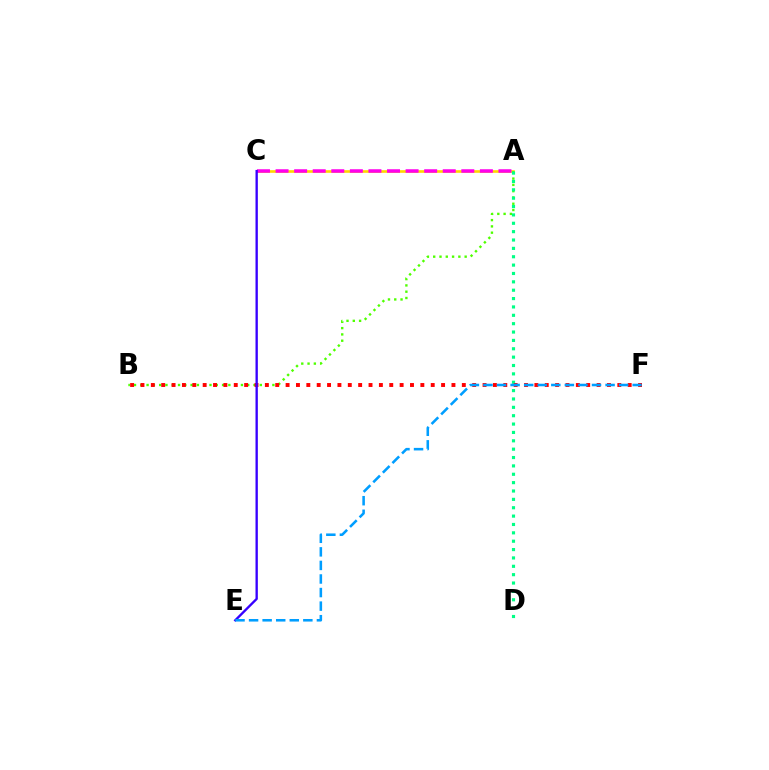{('A', 'C'): [{'color': '#ffd500', 'line_style': 'solid', 'thickness': 1.9}, {'color': '#ff00ed', 'line_style': 'dashed', 'thickness': 2.52}], ('A', 'B'): [{'color': '#4fff00', 'line_style': 'dotted', 'thickness': 1.71}], ('A', 'D'): [{'color': '#00ff86', 'line_style': 'dotted', 'thickness': 2.27}], ('B', 'F'): [{'color': '#ff0000', 'line_style': 'dotted', 'thickness': 2.82}], ('C', 'E'): [{'color': '#3700ff', 'line_style': 'solid', 'thickness': 1.69}], ('E', 'F'): [{'color': '#009eff', 'line_style': 'dashed', 'thickness': 1.84}]}